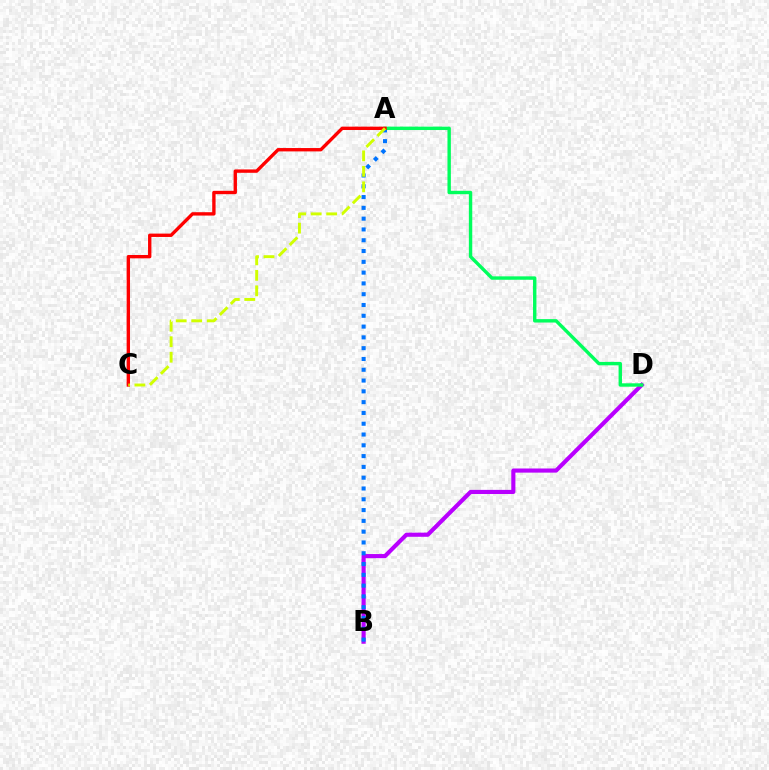{('B', 'D'): [{'color': '#b900ff', 'line_style': 'solid', 'thickness': 2.97}], ('A', 'B'): [{'color': '#0074ff', 'line_style': 'dotted', 'thickness': 2.93}], ('A', 'D'): [{'color': '#00ff5c', 'line_style': 'solid', 'thickness': 2.45}], ('A', 'C'): [{'color': '#ff0000', 'line_style': 'solid', 'thickness': 2.42}, {'color': '#d1ff00', 'line_style': 'dashed', 'thickness': 2.1}]}